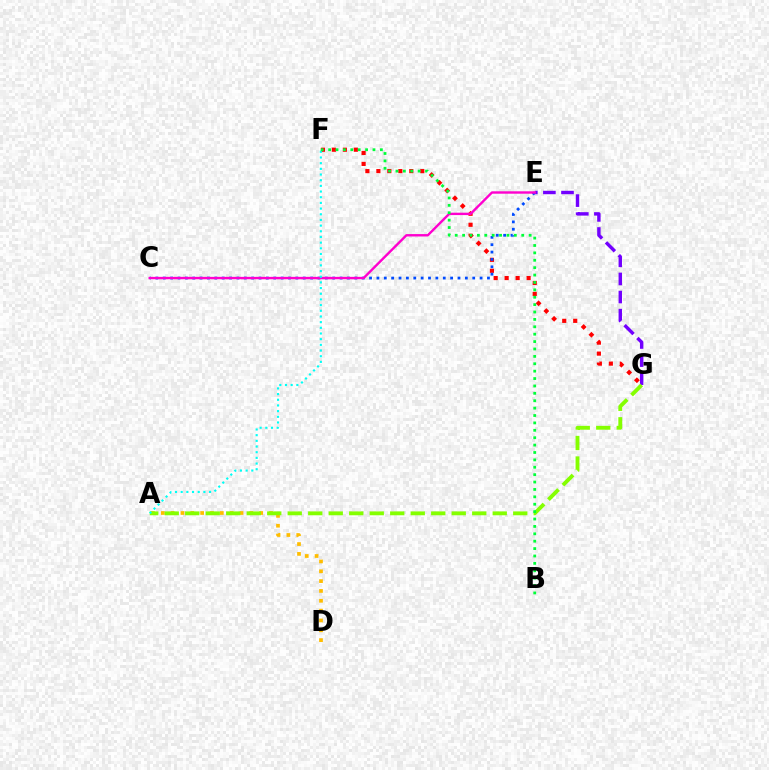{('E', 'G'): [{'color': '#7200ff', 'line_style': 'dashed', 'thickness': 2.46}], ('A', 'D'): [{'color': '#ffbd00', 'line_style': 'dotted', 'thickness': 2.67}], ('A', 'G'): [{'color': '#84ff00', 'line_style': 'dashed', 'thickness': 2.78}], ('F', 'G'): [{'color': '#ff0000', 'line_style': 'dotted', 'thickness': 2.98}], ('C', 'E'): [{'color': '#004bff', 'line_style': 'dotted', 'thickness': 2.0}, {'color': '#ff00cf', 'line_style': 'solid', 'thickness': 1.73}], ('A', 'F'): [{'color': '#00fff6', 'line_style': 'dotted', 'thickness': 1.54}], ('B', 'F'): [{'color': '#00ff39', 'line_style': 'dotted', 'thickness': 2.01}]}